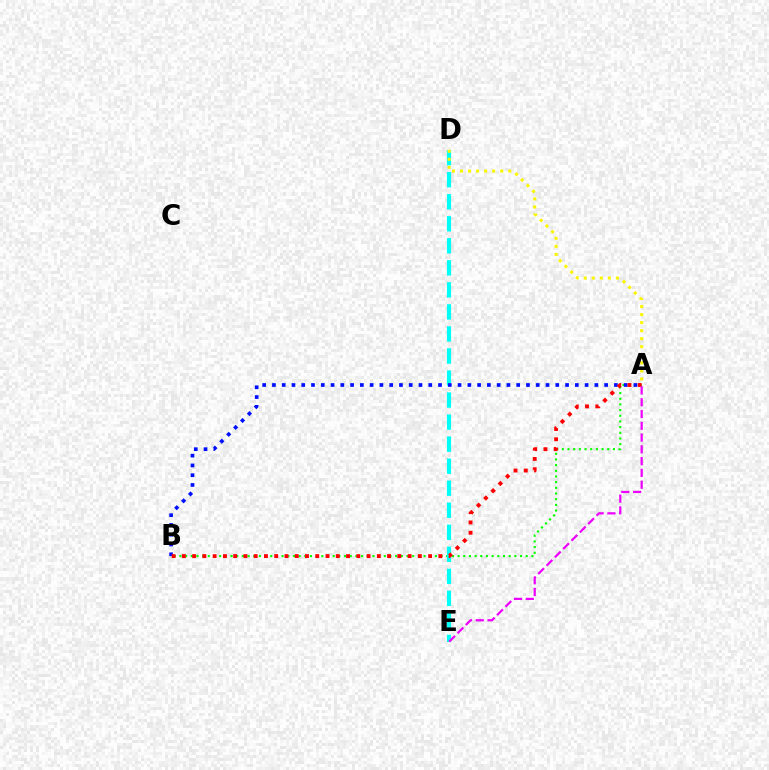{('A', 'B'): [{'color': '#08ff00', 'line_style': 'dotted', 'thickness': 1.54}, {'color': '#0010ff', 'line_style': 'dotted', 'thickness': 2.65}, {'color': '#ff0000', 'line_style': 'dotted', 'thickness': 2.79}], ('D', 'E'): [{'color': '#00fff6', 'line_style': 'dashed', 'thickness': 2.99}], ('A', 'D'): [{'color': '#fcf500', 'line_style': 'dotted', 'thickness': 2.19}], ('A', 'E'): [{'color': '#ee00ff', 'line_style': 'dashed', 'thickness': 1.6}]}